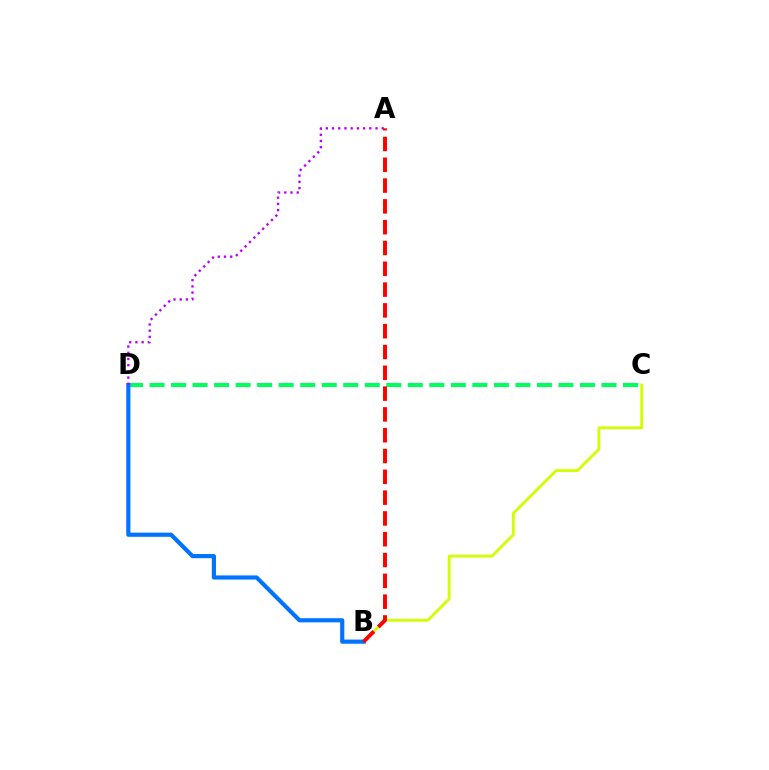{('C', 'D'): [{'color': '#00ff5c', 'line_style': 'dashed', 'thickness': 2.92}], ('B', 'C'): [{'color': '#d1ff00', 'line_style': 'solid', 'thickness': 2.04}], ('B', 'D'): [{'color': '#0074ff', 'line_style': 'solid', 'thickness': 2.99}], ('A', 'D'): [{'color': '#b900ff', 'line_style': 'dotted', 'thickness': 1.69}], ('A', 'B'): [{'color': '#ff0000', 'line_style': 'dashed', 'thickness': 2.83}]}